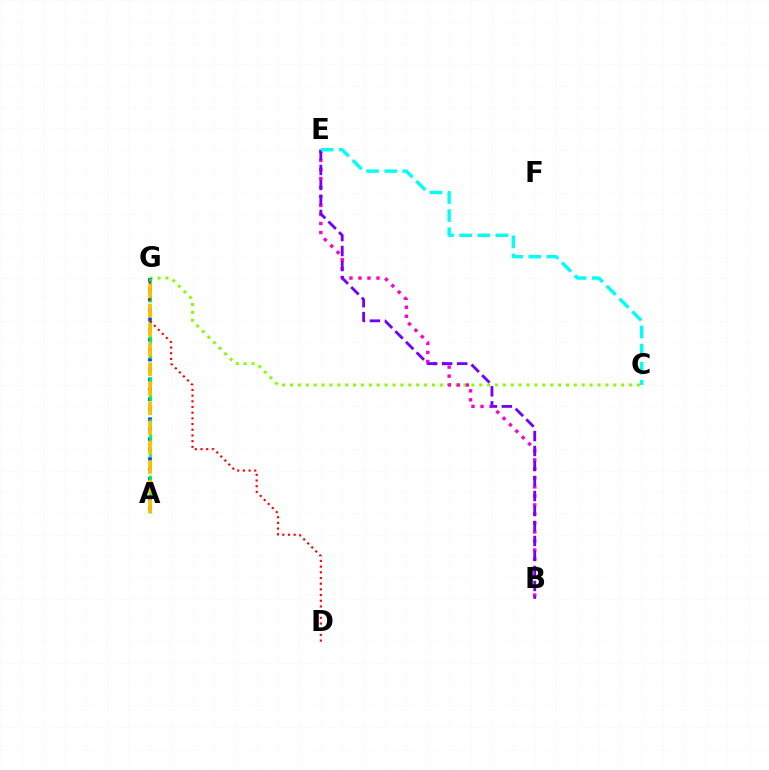{('C', 'G'): [{'color': '#84ff00', 'line_style': 'dotted', 'thickness': 2.14}], ('A', 'G'): [{'color': '#004bff', 'line_style': 'dotted', 'thickness': 2.7}, {'color': '#00ff39', 'line_style': 'dashed', 'thickness': 1.91}, {'color': '#ffbd00', 'line_style': 'dashed', 'thickness': 2.66}], ('B', 'E'): [{'color': '#ff00cf', 'line_style': 'dotted', 'thickness': 2.45}, {'color': '#7200ff', 'line_style': 'dashed', 'thickness': 2.04}], ('D', 'G'): [{'color': '#ff0000', 'line_style': 'dotted', 'thickness': 1.55}], ('C', 'E'): [{'color': '#00fff6', 'line_style': 'dashed', 'thickness': 2.46}]}